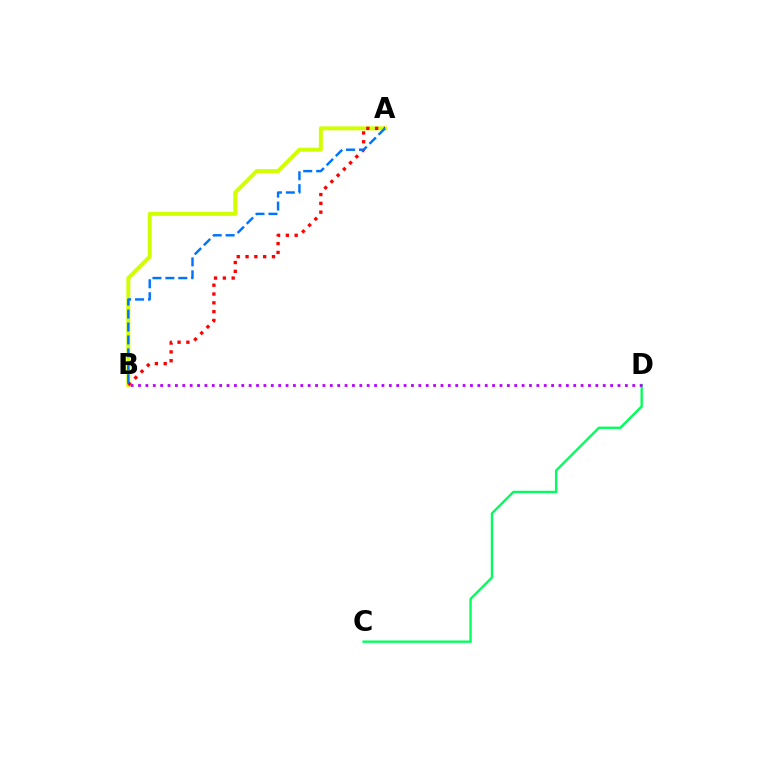{('C', 'D'): [{'color': '#00ff5c', 'line_style': 'solid', 'thickness': 1.7}], ('A', 'B'): [{'color': '#d1ff00', 'line_style': 'solid', 'thickness': 2.86}, {'color': '#ff0000', 'line_style': 'dotted', 'thickness': 2.39}, {'color': '#0074ff', 'line_style': 'dashed', 'thickness': 1.76}], ('B', 'D'): [{'color': '#b900ff', 'line_style': 'dotted', 'thickness': 2.0}]}